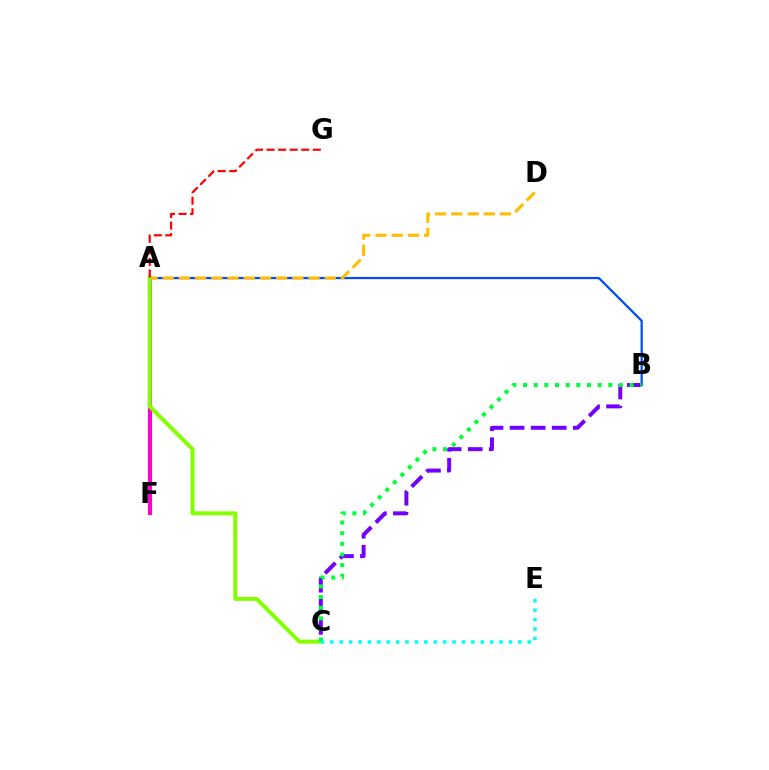{('A', 'B'): [{'color': '#004bff', 'line_style': 'solid', 'thickness': 1.61}], ('B', 'C'): [{'color': '#7200ff', 'line_style': 'dashed', 'thickness': 2.86}, {'color': '#00ff39', 'line_style': 'dotted', 'thickness': 2.9}], ('A', 'F'): [{'color': '#ff00cf', 'line_style': 'solid', 'thickness': 2.99}], ('A', 'D'): [{'color': '#ffbd00', 'line_style': 'dashed', 'thickness': 2.2}], ('A', 'C'): [{'color': '#84ff00', 'line_style': 'solid', 'thickness': 2.84}], ('A', 'G'): [{'color': '#ff0000', 'line_style': 'dashed', 'thickness': 1.57}], ('C', 'E'): [{'color': '#00fff6', 'line_style': 'dotted', 'thickness': 2.55}]}